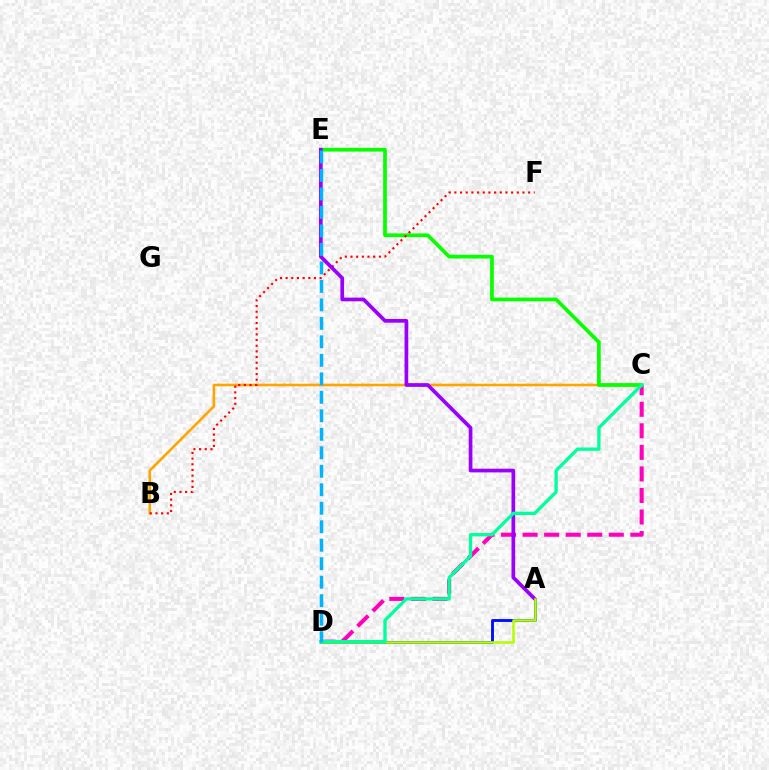{('C', 'D'): [{'color': '#ff00bd', 'line_style': 'dashed', 'thickness': 2.93}, {'color': '#00ff9d', 'line_style': 'solid', 'thickness': 2.39}], ('B', 'C'): [{'color': '#ffa500', 'line_style': 'solid', 'thickness': 1.86}], ('C', 'E'): [{'color': '#08ff00', 'line_style': 'solid', 'thickness': 2.67}], ('A', 'D'): [{'color': '#0010ff', 'line_style': 'solid', 'thickness': 2.08}, {'color': '#b3ff00', 'line_style': 'solid', 'thickness': 1.82}], ('B', 'F'): [{'color': '#ff0000', 'line_style': 'dotted', 'thickness': 1.54}], ('A', 'E'): [{'color': '#9b00ff', 'line_style': 'solid', 'thickness': 2.66}], ('D', 'E'): [{'color': '#00b5ff', 'line_style': 'dashed', 'thickness': 2.51}]}